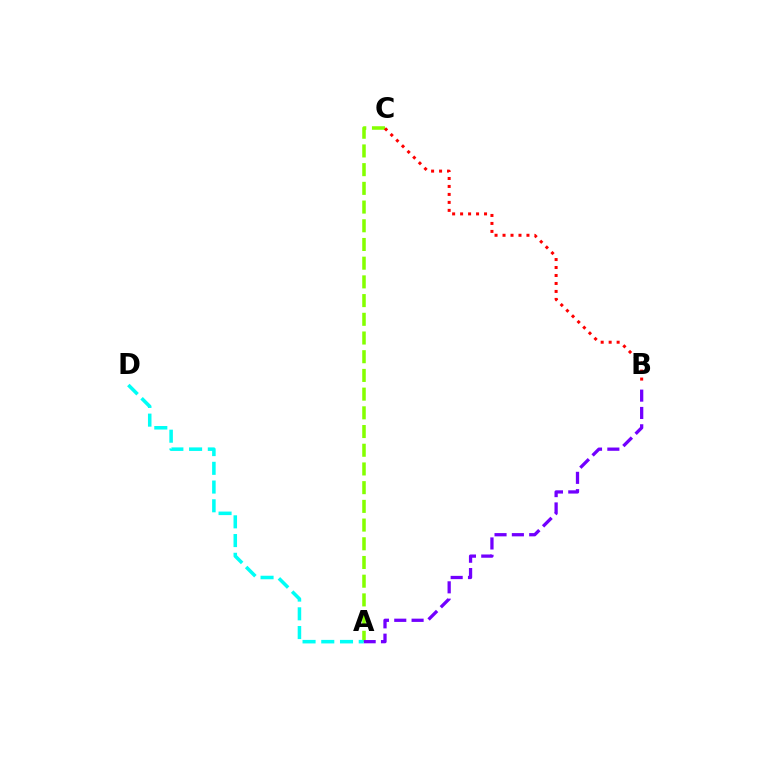{('A', 'C'): [{'color': '#84ff00', 'line_style': 'dashed', 'thickness': 2.54}], ('A', 'B'): [{'color': '#7200ff', 'line_style': 'dashed', 'thickness': 2.35}], ('B', 'C'): [{'color': '#ff0000', 'line_style': 'dotted', 'thickness': 2.17}], ('A', 'D'): [{'color': '#00fff6', 'line_style': 'dashed', 'thickness': 2.54}]}